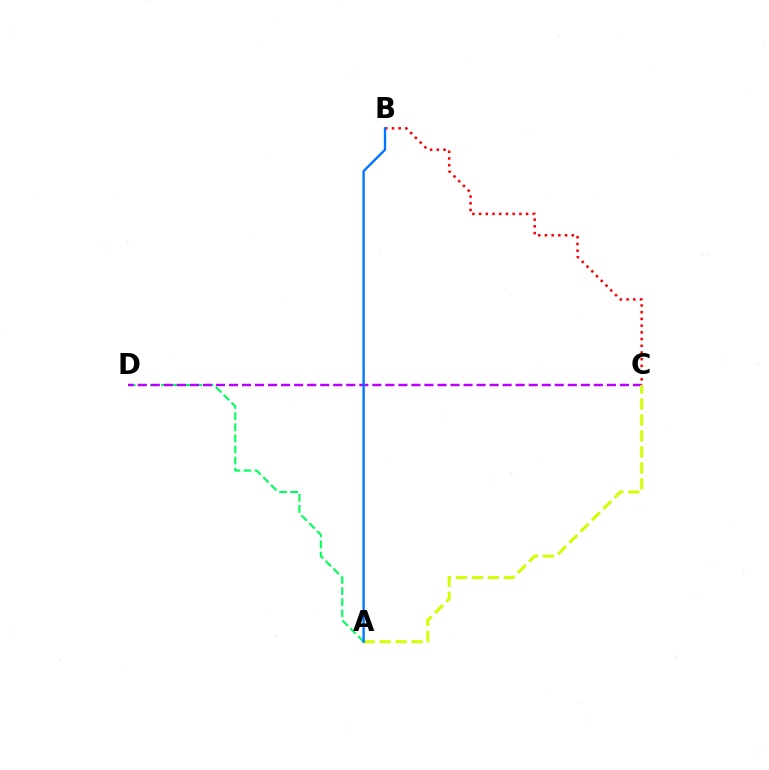{('A', 'D'): [{'color': '#00ff5c', 'line_style': 'dashed', 'thickness': 1.51}], ('C', 'D'): [{'color': '#b900ff', 'line_style': 'dashed', 'thickness': 1.77}], ('B', 'C'): [{'color': '#ff0000', 'line_style': 'dotted', 'thickness': 1.82}], ('A', 'C'): [{'color': '#d1ff00', 'line_style': 'dashed', 'thickness': 2.17}], ('A', 'B'): [{'color': '#0074ff', 'line_style': 'solid', 'thickness': 1.69}]}